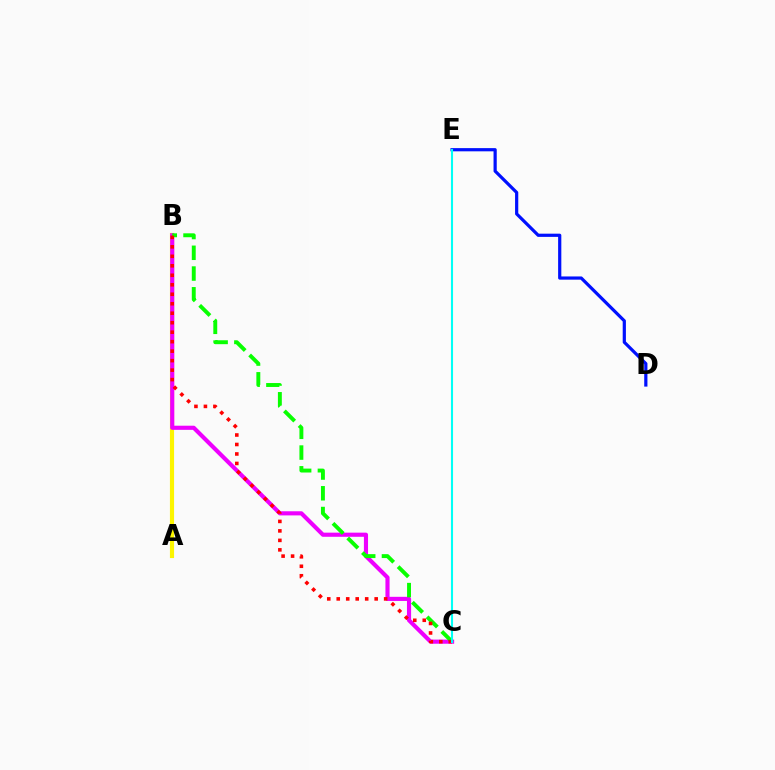{('A', 'B'): [{'color': '#fcf500', 'line_style': 'solid', 'thickness': 2.98}], ('B', 'C'): [{'color': '#ee00ff', 'line_style': 'solid', 'thickness': 2.97}, {'color': '#08ff00', 'line_style': 'dashed', 'thickness': 2.82}, {'color': '#ff0000', 'line_style': 'dotted', 'thickness': 2.58}], ('D', 'E'): [{'color': '#0010ff', 'line_style': 'solid', 'thickness': 2.31}], ('C', 'E'): [{'color': '#00fff6', 'line_style': 'solid', 'thickness': 1.51}]}